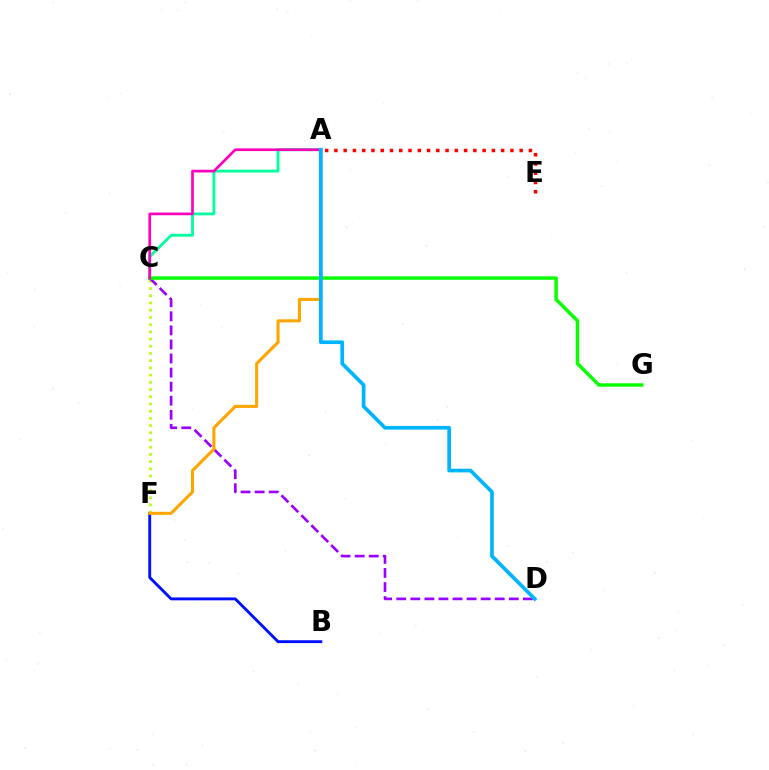{('C', 'F'): [{'color': '#b3ff00', 'line_style': 'dotted', 'thickness': 1.96}], ('A', 'C'): [{'color': '#00ff9d', 'line_style': 'solid', 'thickness': 2.01}, {'color': '#ff00bd', 'line_style': 'solid', 'thickness': 1.94}], ('C', 'D'): [{'color': '#9b00ff', 'line_style': 'dashed', 'thickness': 1.91}], ('B', 'F'): [{'color': '#0010ff', 'line_style': 'solid', 'thickness': 2.07}], ('C', 'G'): [{'color': '#08ff00', 'line_style': 'solid', 'thickness': 2.49}], ('A', 'F'): [{'color': '#ffa500', 'line_style': 'solid', 'thickness': 2.22}], ('A', 'E'): [{'color': '#ff0000', 'line_style': 'dotted', 'thickness': 2.52}], ('A', 'D'): [{'color': '#00b5ff', 'line_style': 'solid', 'thickness': 2.65}]}